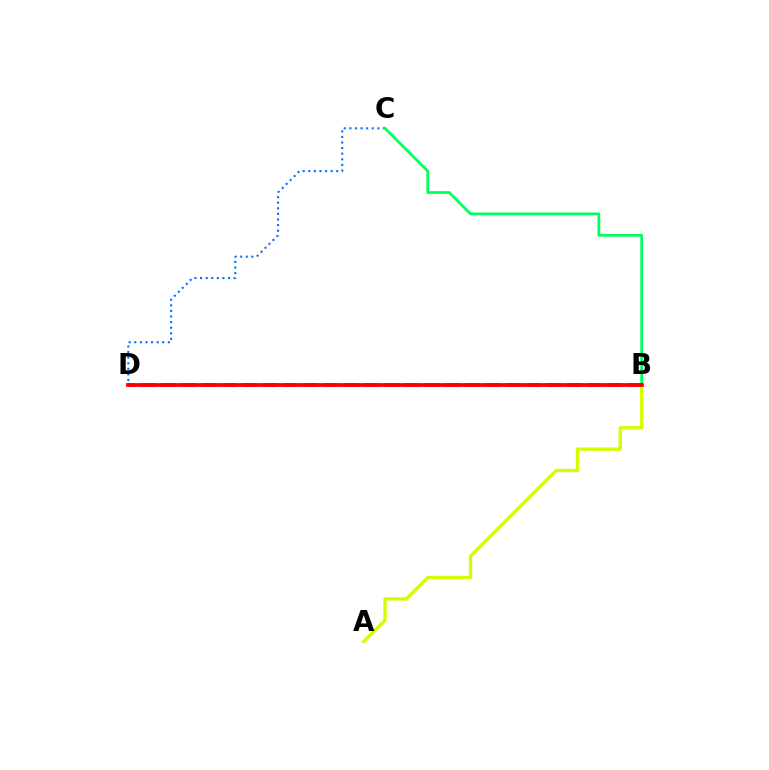{('A', 'B'): [{'color': '#d1ff00', 'line_style': 'solid', 'thickness': 2.39}], ('B', 'D'): [{'color': '#b900ff', 'line_style': 'dashed', 'thickness': 2.75}, {'color': '#ff0000', 'line_style': 'solid', 'thickness': 2.7}], ('C', 'D'): [{'color': '#0074ff', 'line_style': 'dotted', 'thickness': 1.52}], ('B', 'C'): [{'color': '#00ff5c', 'line_style': 'solid', 'thickness': 1.97}]}